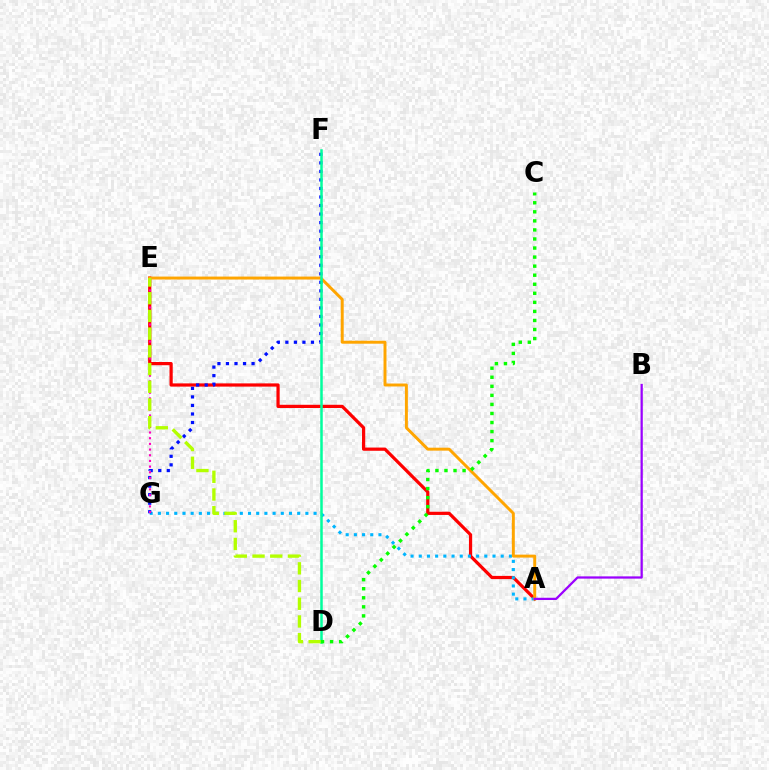{('A', 'E'): [{'color': '#ff0000', 'line_style': 'solid', 'thickness': 2.32}, {'color': '#ffa500', 'line_style': 'solid', 'thickness': 2.12}], ('A', 'G'): [{'color': '#00b5ff', 'line_style': 'dotted', 'thickness': 2.23}], ('F', 'G'): [{'color': '#0010ff', 'line_style': 'dotted', 'thickness': 2.32}], ('D', 'F'): [{'color': '#00ff9d', 'line_style': 'solid', 'thickness': 1.8}], ('E', 'G'): [{'color': '#ff00bd', 'line_style': 'dotted', 'thickness': 1.54}], ('A', 'B'): [{'color': '#9b00ff', 'line_style': 'solid', 'thickness': 1.62}], ('D', 'E'): [{'color': '#b3ff00', 'line_style': 'dashed', 'thickness': 2.41}], ('C', 'D'): [{'color': '#08ff00', 'line_style': 'dotted', 'thickness': 2.46}]}